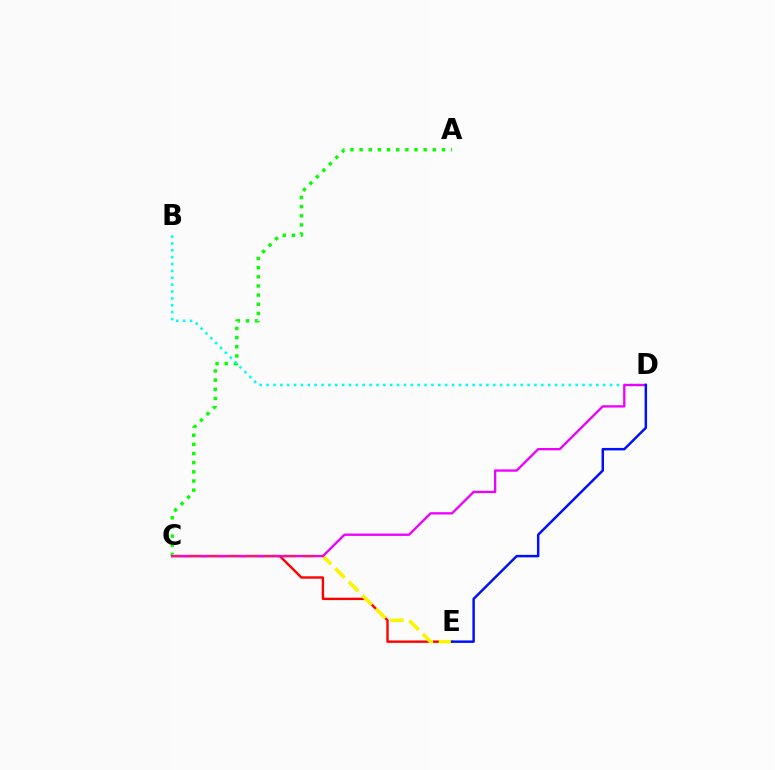{('A', 'C'): [{'color': '#08ff00', 'line_style': 'dotted', 'thickness': 2.49}], ('B', 'D'): [{'color': '#00fff6', 'line_style': 'dotted', 'thickness': 1.87}], ('C', 'E'): [{'color': '#ff0000', 'line_style': 'solid', 'thickness': 1.72}, {'color': '#fcf500', 'line_style': 'dashed', 'thickness': 2.59}], ('C', 'D'): [{'color': '#ee00ff', 'line_style': 'solid', 'thickness': 1.67}], ('D', 'E'): [{'color': '#0010ff', 'line_style': 'solid', 'thickness': 1.78}]}